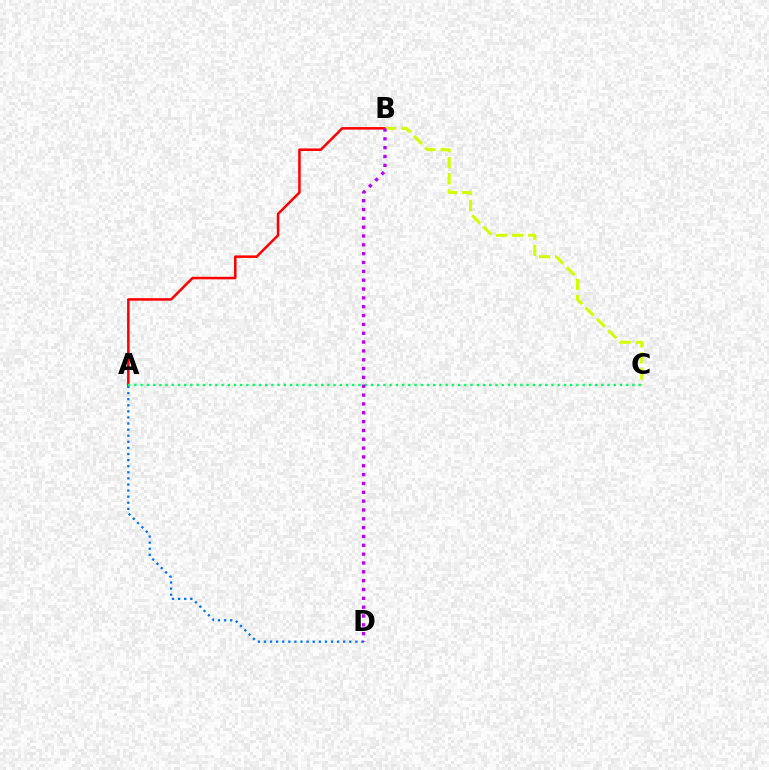{('A', 'B'): [{'color': '#ff0000', 'line_style': 'solid', 'thickness': 1.82}], ('A', 'D'): [{'color': '#0074ff', 'line_style': 'dotted', 'thickness': 1.66}], ('B', 'C'): [{'color': '#d1ff00', 'line_style': 'dashed', 'thickness': 2.18}], ('A', 'C'): [{'color': '#00ff5c', 'line_style': 'dotted', 'thickness': 1.69}], ('B', 'D'): [{'color': '#b900ff', 'line_style': 'dotted', 'thickness': 2.4}]}